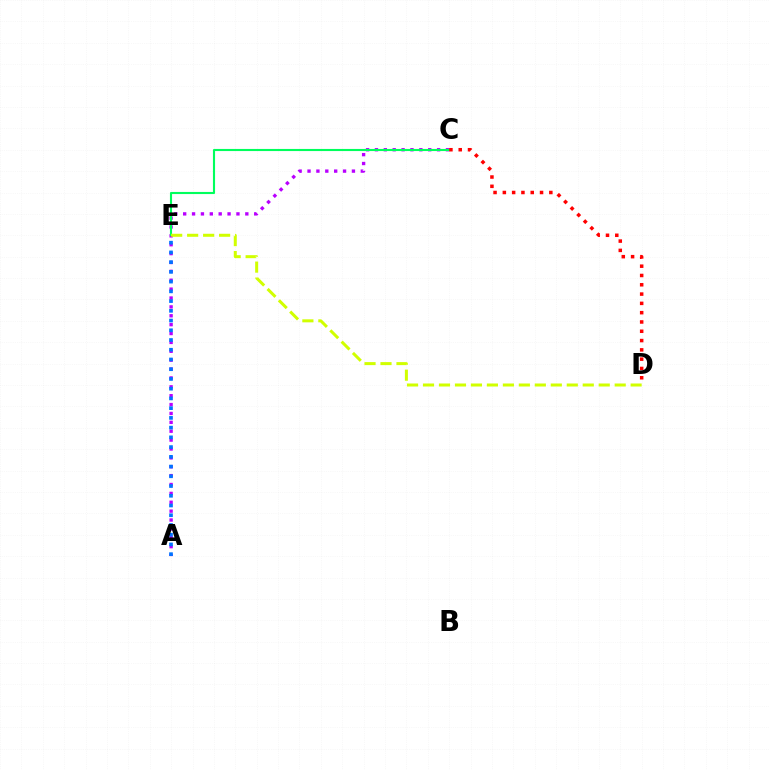{('A', 'C'): [{'color': '#b900ff', 'line_style': 'dotted', 'thickness': 2.41}], ('C', 'E'): [{'color': '#00ff5c', 'line_style': 'solid', 'thickness': 1.52}], ('D', 'E'): [{'color': '#d1ff00', 'line_style': 'dashed', 'thickness': 2.17}], ('A', 'E'): [{'color': '#0074ff', 'line_style': 'dotted', 'thickness': 2.64}], ('C', 'D'): [{'color': '#ff0000', 'line_style': 'dotted', 'thickness': 2.53}]}